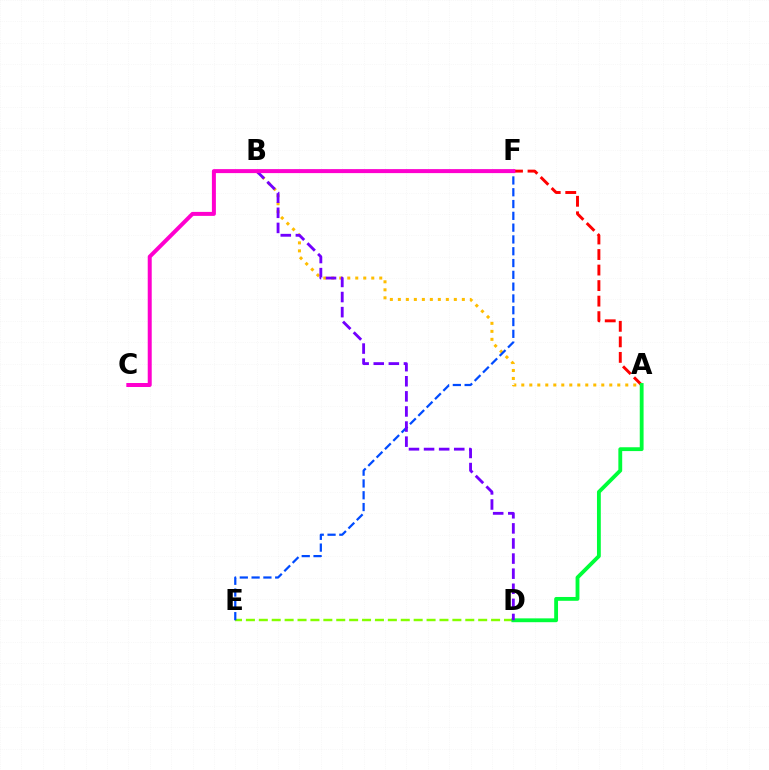{('A', 'B'): [{'color': '#ffbd00', 'line_style': 'dotted', 'thickness': 2.17}], ('A', 'F'): [{'color': '#ff0000', 'line_style': 'dashed', 'thickness': 2.11}], ('B', 'F'): [{'color': '#00fff6', 'line_style': 'dashed', 'thickness': 1.68}], ('D', 'E'): [{'color': '#84ff00', 'line_style': 'dashed', 'thickness': 1.75}], ('A', 'D'): [{'color': '#00ff39', 'line_style': 'solid', 'thickness': 2.76}], ('E', 'F'): [{'color': '#004bff', 'line_style': 'dashed', 'thickness': 1.6}], ('B', 'D'): [{'color': '#7200ff', 'line_style': 'dashed', 'thickness': 2.05}], ('C', 'F'): [{'color': '#ff00cf', 'line_style': 'solid', 'thickness': 2.87}]}